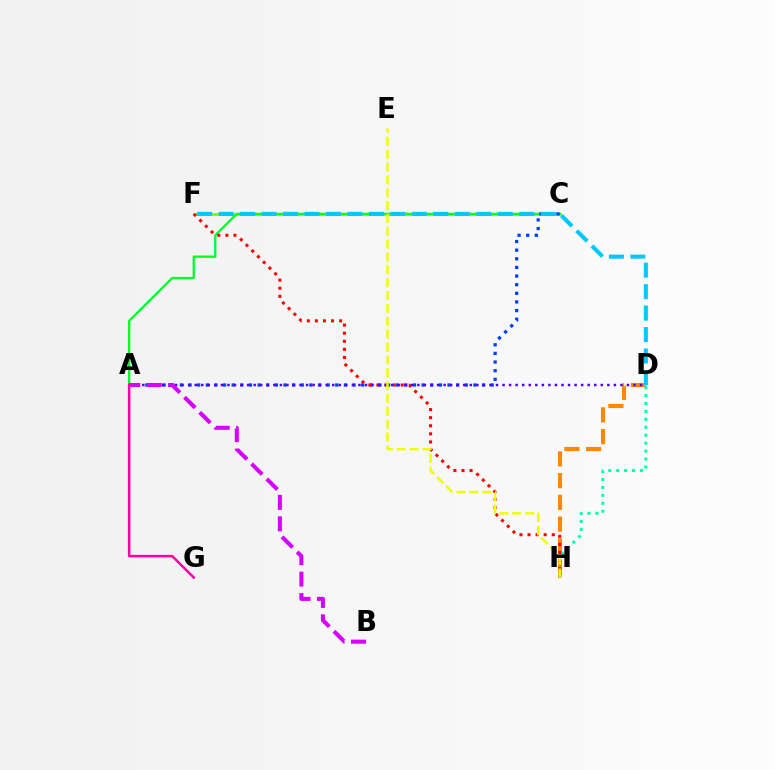{('D', 'H'): [{'color': '#ff8800', 'line_style': 'dashed', 'thickness': 2.96}, {'color': '#00ffaf', 'line_style': 'dotted', 'thickness': 2.16}], ('C', 'F'): [{'color': '#66ff00', 'line_style': 'solid', 'thickness': 1.88}], ('A', 'C'): [{'color': '#00ff27', 'line_style': 'solid', 'thickness': 1.64}, {'color': '#003fff', 'line_style': 'dotted', 'thickness': 2.35}], ('F', 'H'): [{'color': '#ff0000', 'line_style': 'dotted', 'thickness': 2.2}], ('A', 'D'): [{'color': '#4f00ff', 'line_style': 'dotted', 'thickness': 1.78}], ('D', 'F'): [{'color': '#00c7ff', 'line_style': 'dashed', 'thickness': 2.92}], ('A', 'B'): [{'color': '#d600ff', 'line_style': 'dashed', 'thickness': 2.91}], ('A', 'G'): [{'color': '#ff00a0', 'line_style': 'solid', 'thickness': 1.78}], ('E', 'H'): [{'color': '#eeff00', 'line_style': 'dashed', 'thickness': 1.75}]}